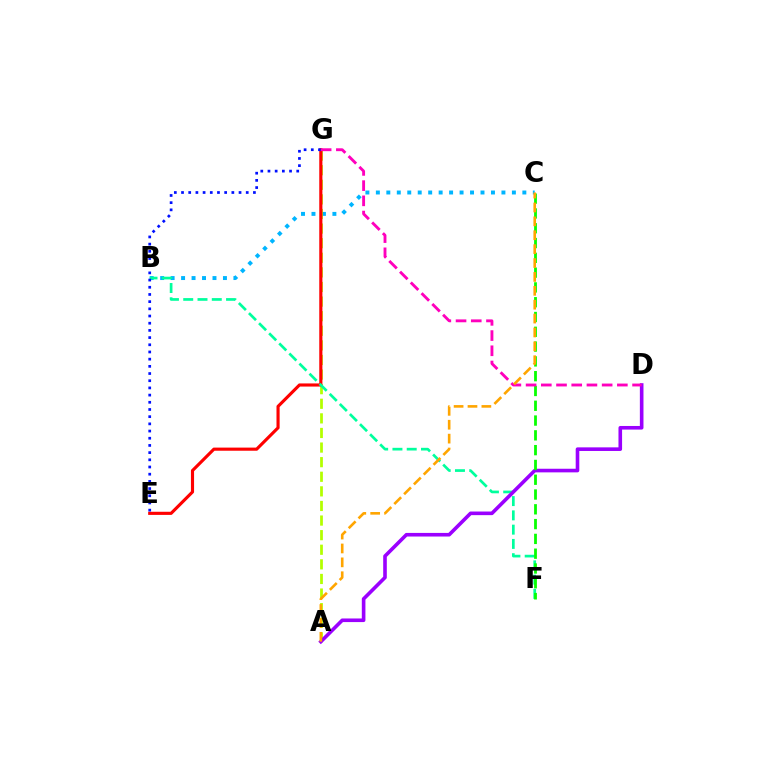{('B', 'C'): [{'color': '#00b5ff', 'line_style': 'dotted', 'thickness': 2.84}], ('A', 'G'): [{'color': '#b3ff00', 'line_style': 'dashed', 'thickness': 1.98}], ('E', 'G'): [{'color': '#ff0000', 'line_style': 'solid', 'thickness': 2.26}, {'color': '#0010ff', 'line_style': 'dotted', 'thickness': 1.95}], ('B', 'F'): [{'color': '#00ff9d', 'line_style': 'dashed', 'thickness': 1.94}], ('A', 'D'): [{'color': '#9b00ff', 'line_style': 'solid', 'thickness': 2.6}], ('C', 'F'): [{'color': '#08ff00', 'line_style': 'dashed', 'thickness': 2.01}], ('D', 'G'): [{'color': '#ff00bd', 'line_style': 'dashed', 'thickness': 2.07}], ('A', 'C'): [{'color': '#ffa500', 'line_style': 'dashed', 'thickness': 1.89}]}